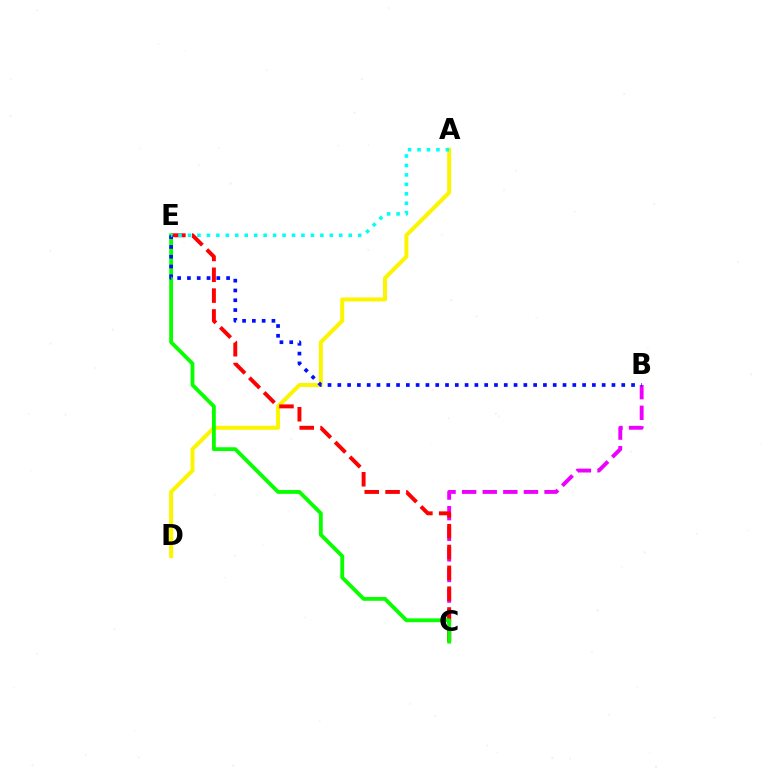{('A', 'D'): [{'color': '#fcf500', 'line_style': 'solid', 'thickness': 2.87}], ('B', 'C'): [{'color': '#ee00ff', 'line_style': 'dashed', 'thickness': 2.8}], ('C', 'E'): [{'color': '#ff0000', 'line_style': 'dashed', 'thickness': 2.83}, {'color': '#08ff00', 'line_style': 'solid', 'thickness': 2.76}], ('B', 'E'): [{'color': '#0010ff', 'line_style': 'dotted', 'thickness': 2.66}], ('A', 'E'): [{'color': '#00fff6', 'line_style': 'dotted', 'thickness': 2.57}]}